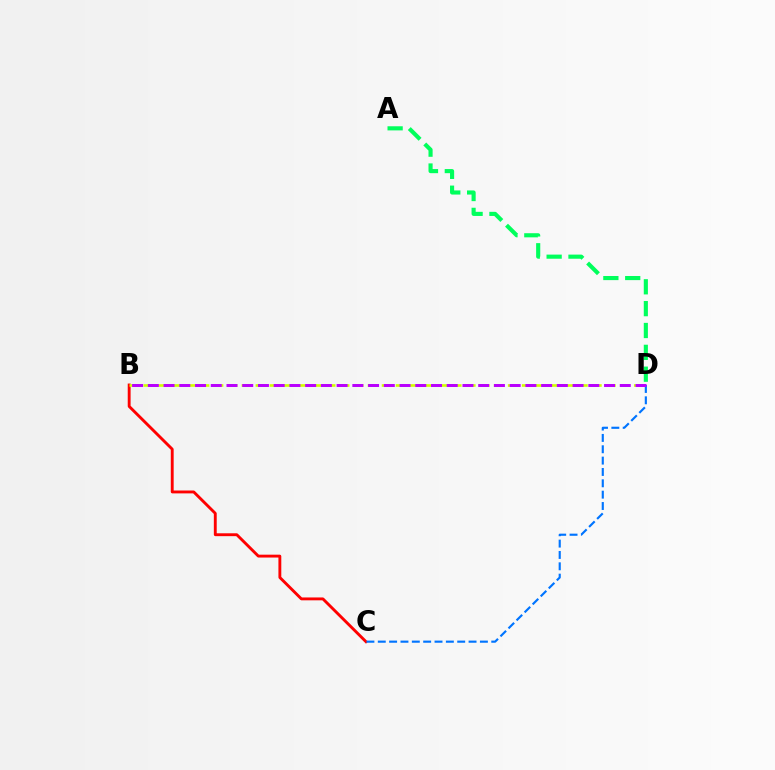{('B', 'C'): [{'color': '#ff0000', 'line_style': 'solid', 'thickness': 2.07}], ('C', 'D'): [{'color': '#0074ff', 'line_style': 'dashed', 'thickness': 1.54}], ('A', 'D'): [{'color': '#00ff5c', 'line_style': 'dashed', 'thickness': 2.97}], ('B', 'D'): [{'color': '#d1ff00', 'line_style': 'dashed', 'thickness': 1.9}, {'color': '#b900ff', 'line_style': 'dashed', 'thickness': 2.14}]}